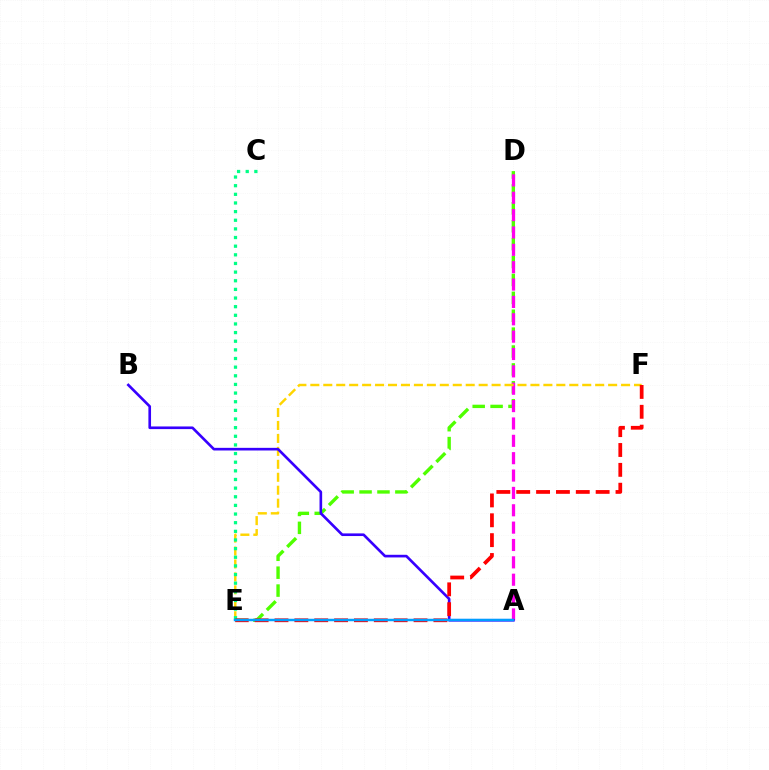{('D', 'E'): [{'color': '#4fff00', 'line_style': 'dashed', 'thickness': 2.43}], ('A', 'D'): [{'color': '#ff00ed', 'line_style': 'dashed', 'thickness': 2.36}], ('E', 'F'): [{'color': '#ffd500', 'line_style': 'dashed', 'thickness': 1.76}, {'color': '#ff0000', 'line_style': 'dashed', 'thickness': 2.7}], ('C', 'E'): [{'color': '#00ff86', 'line_style': 'dotted', 'thickness': 2.35}], ('A', 'B'): [{'color': '#3700ff', 'line_style': 'solid', 'thickness': 1.9}], ('A', 'E'): [{'color': '#009eff', 'line_style': 'solid', 'thickness': 1.78}]}